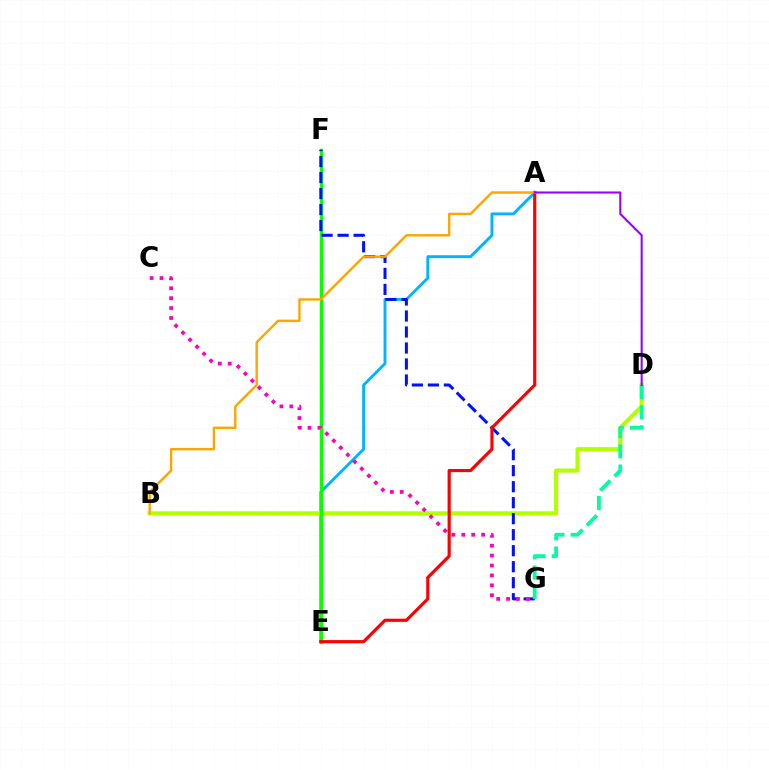{('A', 'E'): [{'color': '#00b5ff', 'line_style': 'solid', 'thickness': 2.08}, {'color': '#ff0000', 'line_style': 'solid', 'thickness': 2.27}], ('B', 'D'): [{'color': '#b3ff00', 'line_style': 'solid', 'thickness': 2.97}], ('E', 'F'): [{'color': '#08ff00', 'line_style': 'solid', 'thickness': 2.47}], ('F', 'G'): [{'color': '#0010ff', 'line_style': 'dashed', 'thickness': 2.17}], ('A', 'B'): [{'color': '#ffa500', 'line_style': 'solid', 'thickness': 1.72}], ('C', 'G'): [{'color': '#ff00bd', 'line_style': 'dotted', 'thickness': 2.69}], ('D', 'G'): [{'color': '#00ff9d', 'line_style': 'dashed', 'thickness': 2.74}], ('A', 'D'): [{'color': '#9b00ff', 'line_style': 'solid', 'thickness': 1.5}]}